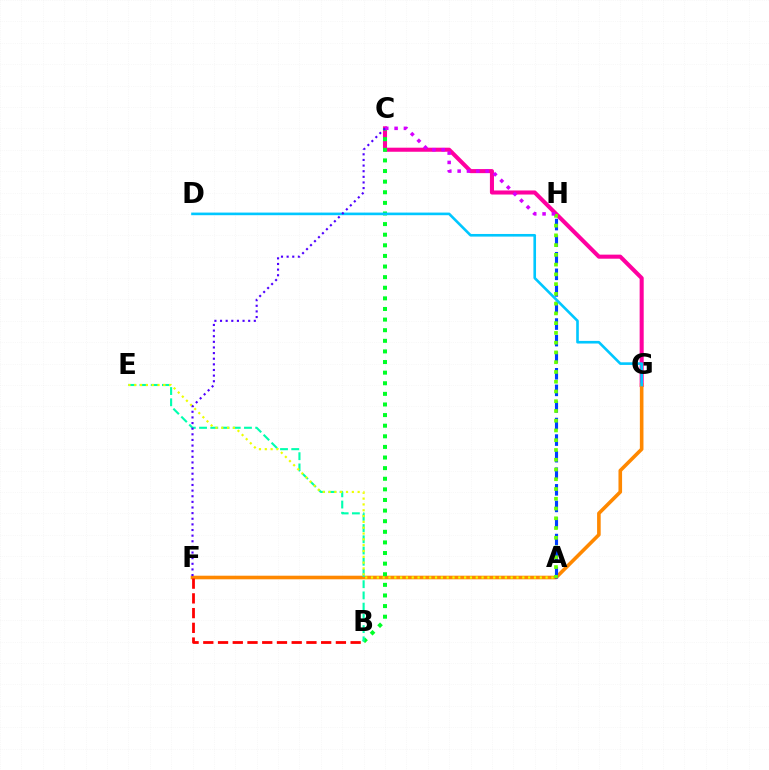{('C', 'G'): [{'color': '#ff00a0', 'line_style': 'solid', 'thickness': 2.92}], ('F', 'G'): [{'color': '#ff8800', 'line_style': 'solid', 'thickness': 2.6}], ('B', 'C'): [{'color': '#00ff27', 'line_style': 'dotted', 'thickness': 2.88}], ('A', 'H'): [{'color': '#003fff', 'line_style': 'dashed', 'thickness': 2.25}, {'color': '#66ff00', 'line_style': 'dotted', 'thickness': 2.65}], ('D', 'G'): [{'color': '#00c7ff', 'line_style': 'solid', 'thickness': 1.89}], ('B', 'E'): [{'color': '#00ffaf', 'line_style': 'dashed', 'thickness': 1.53}], ('A', 'E'): [{'color': '#eeff00', 'line_style': 'dotted', 'thickness': 1.58}], ('B', 'F'): [{'color': '#ff0000', 'line_style': 'dashed', 'thickness': 2.0}], ('C', 'H'): [{'color': '#d600ff', 'line_style': 'dotted', 'thickness': 2.54}], ('C', 'F'): [{'color': '#4f00ff', 'line_style': 'dotted', 'thickness': 1.53}]}